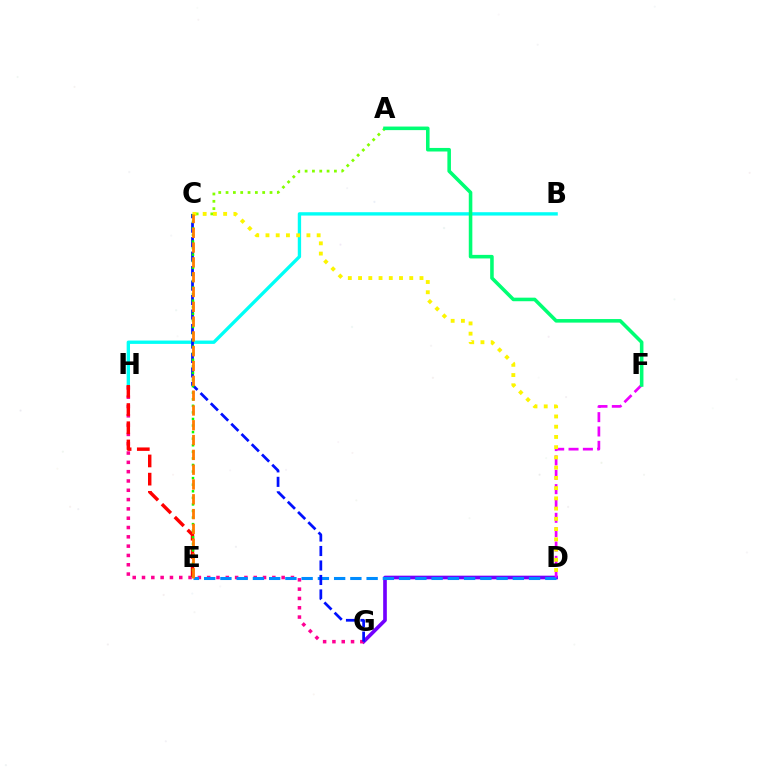{('D', 'G'): [{'color': '#7200ff', 'line_style': 'solid', 'thickness': 2.63}], ('B', 'H'): [{'color': '#00fff6', 'line_style': 'solid', 'thickness': 2.41}], ('G', 'H'): [{'color': '#ff0094', 'line_style': 'dotted', 'thickness': 2.53}], ('D', 'E'): [{'color': '#008cff', 'line_style': 'dashed', 'thickness': 2.21}], ('E', 'H'): [{'color': '#ff0000', 'line_style': 'dashed', 'thickness': 2.47}], ('C', 'G'): [{'color': '#0010ff', 'line_style': 'dashed', 'thickness': 1.97}], ('A', 'C'): [{'color': '#84ff00', 'line_style': 'dotted', 'thickness': 1.99}], ('D', 'F'): [{'color': '#ee00ff', 'line_style': 'dashed', 'thickness': 1.95}], ('C', 'E'): [{'color': '#08ff00', 'line_style': 'dotted', 'thickness': 1.79}, {'color': '#ff7c00', 'line_style': 'dashed', 'thickness': 2.01}], ('C', 'D'): [{'color': '#fcf500', 'line_style': 'dotted', 'thickness': 2.78}], ('A', 'F'): [{'color': '#00ff74', 'line_style': 'solid', 'thickness': 2.57}]}